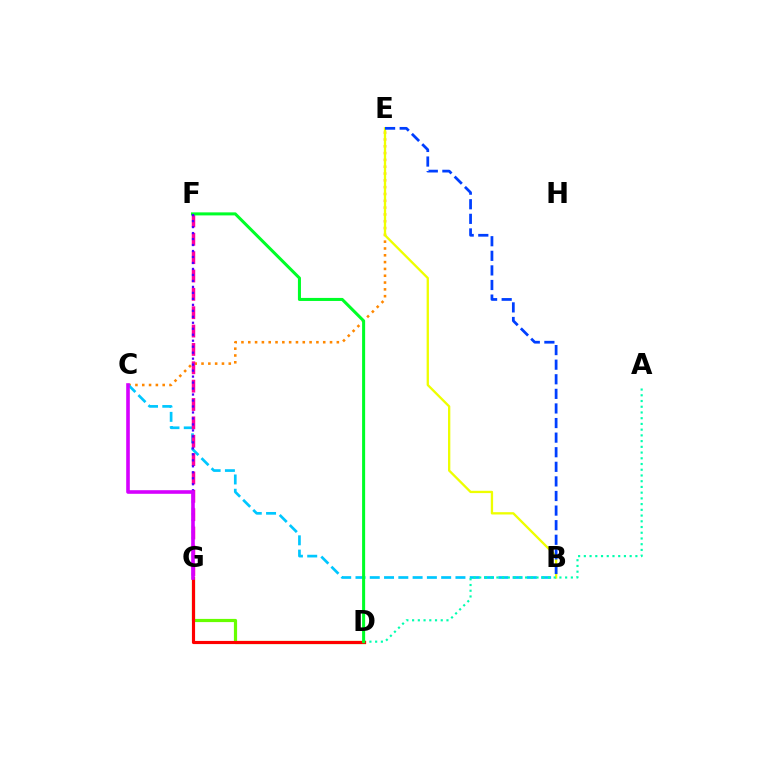{('C', 'E'): [{'color': '#ff8800', 'line_style': 'dotted', 'thickness': 1.85}], ('B', 'C'): [{'color': '#00c7ff', 'line_style': 'dashed', 'thickness': 1.94}], ('B', 'E'): [{'color': '#eeff00', 'line_style': 'solid', 'thickness': 1.67}, {'color': '#003fff', 'line_style': 'dashed', 'thickness': 1.98}], ('D', 'G'): [{'color': '#66ff00', 'line_style': 'solid', 'thickness': 2.3}, {'color': '#ff0000', 'line_style': 'solid', 'thickness': 2.27}], ('A', 'D'): [{'color': '#00ffaf', 'line_style': 'dotted', 'thickness': 1.56}], ('F', 'G'): [{'color': '#ff00a0', 'line_style': 'dashed', 'thickness': 2.49}, {'color': '#4f00ff', 'line_style': 'dotted', 'thickness': 1.62}], ('D', 'F'): [{'color': '#00ff27', 'line_style': 'solid', 'thickness': 2.19}], ('C', 'G'): [{'color': '#d600ff', 'line_style': 'solid', 'thickness': 2.59}]}